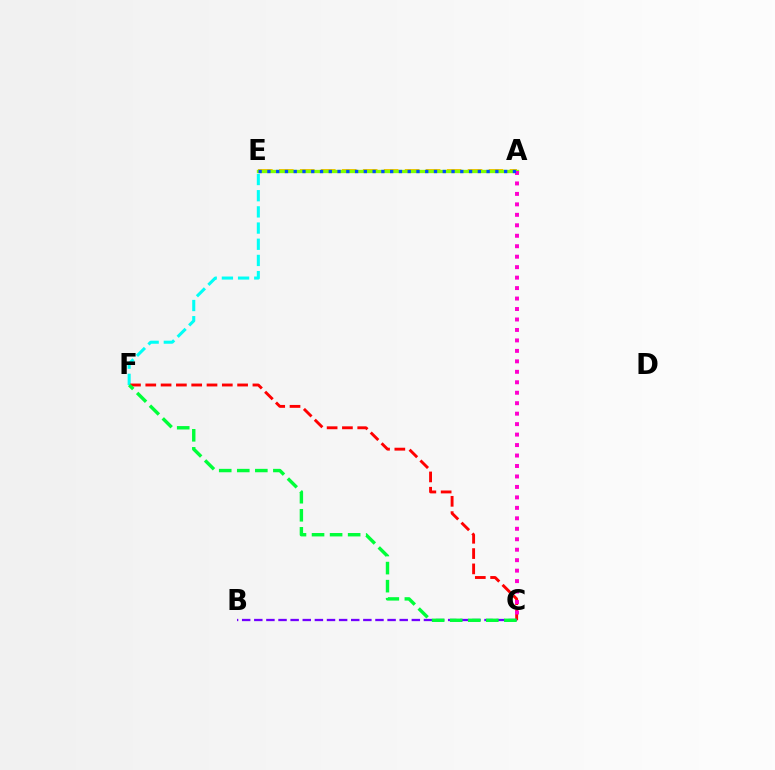{('E', 'F'): [{'color': '#00fff6', 'line_style': 'dashed', 'thickness': 2.2}], ('C', 'F'): [{'color': '#ff0000', 'line_style': 'dashed', 'thickness': 2.08}, {'color': '#00ff39', 'line_style': 'dashed', 'thickness': 2.45}], ('A', 'E'): [{'color': '#ffbd00', 'line_style': 'dashed', 'thickness': 2.85}, {'color': '#84ff00', 'line_style': 'solid', 'thickness': 2.4}, {'color': '#004bff', 'line_style': 'dotted', 'thickness': 2.38}], ('B', 'C'): [{'color': '#7200ff', 'line_style': 'dashed', 'thickness': 1.65}], ('A', 'C'): [{'color': '#ff00cf', 'line_style': 'dotted', 'thickness': 2.84}]}